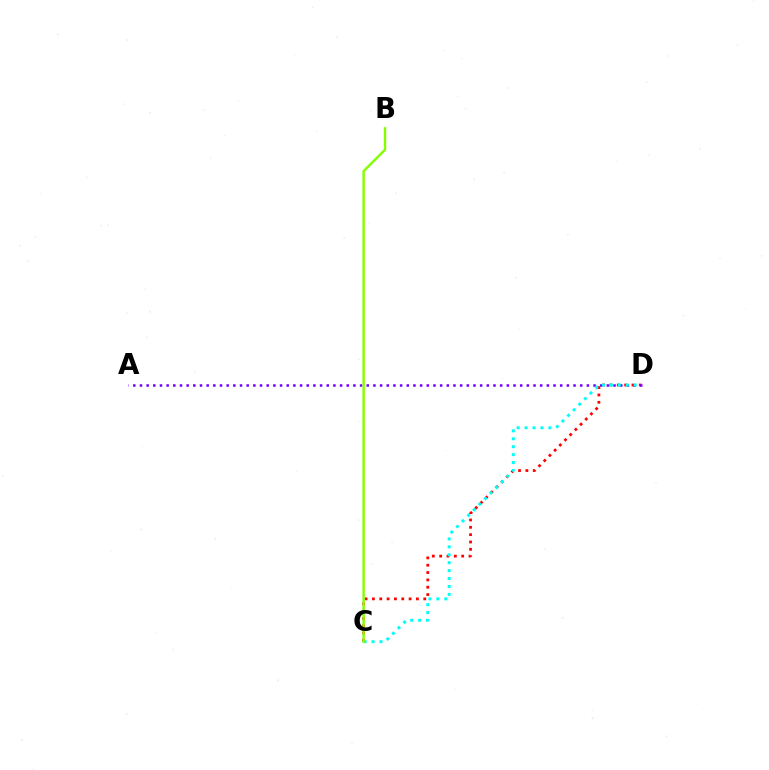{('C', 'D'): [{'color': '#ff0000', 'line_style': 'dotted', 'thickness': 1.99}, {'color': '#00fff6', 'line_style': 'dotted', 'thickness': 2.15}], ('A', 'D'): [{'color': '#7200ff', 'line_style': 'dotted', 'thickness': 1.81}], ('B', 'C'): [{'color': '#84ff00', 'line_style': 'solid', 'thickness': 1.74}]}